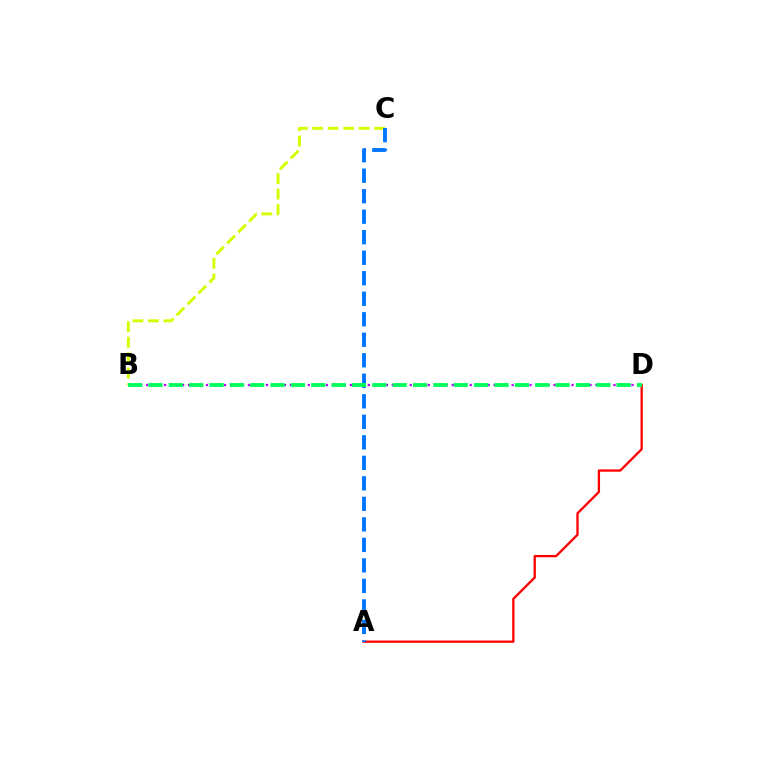{('B', 'D'): [{'color': '#b900ff', 'line_style': 'dotted', 'thickness': 1.63}, {'color': '#00ff5c', 'line_style': 'dashed', 'thickness': 2.77}], ('B', 'C'): [{'color': '#d1ff00', 'line_style': 'dashed', 'thickness': 2.1}], ('A', 'D'): [{'color': '#ff0000', 'line_style': 'solid', 'thickness': 1.67}], ('A', 'C'): [{'color': '#0074ff', 'line_style': 'dashed', 'thickness': 2.79}]}